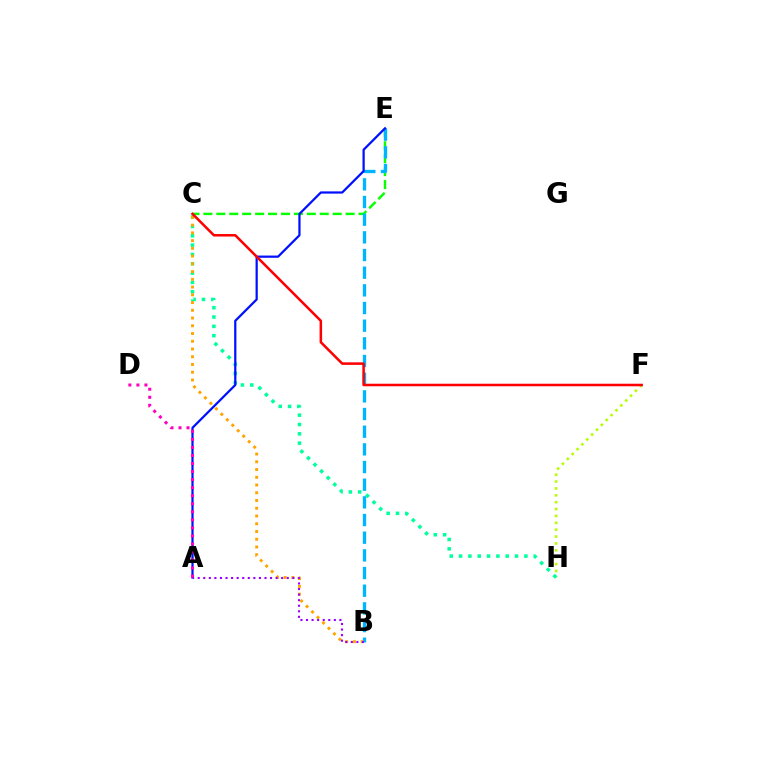{('F', 'H'): [{'color': '#b3ff00', 'line_style': 'dotted', 'thickness': 1.87}], ('C', 'E'): [{'color': '#08ff00', 'line_style': 'dashed', 'thickness': 1.76}], ('B', 'E'): [{'color': '#00b5ff', 'line_style': 'dashed', 'thickness': 2.4}], ('C', 'H'): [{'color': '#00ff9d', 'line_style': 'dotted', 'thickness': 2.54}], ('B', 'C'): [{'color': '#ffa500', 'line_style': 'dotted', 'thickness': 2.1}], ('A', 'E'): [{'color': '#0010ff', 'line_style': 'solid', 'thickness': 1.61}], ('C', 'F'): [{'color': '#ff0000', 'line_style': 'solid', 'thickness': 1.82}], ('A', 'B'): [{'color': '#9b00ff', 'line_style': 'dotted', 'thickness': 1.51}], ('A', 'D'): [{'color': '#ff00bd', 'line_style': 'dotted', 'thickness': 2.18}]}